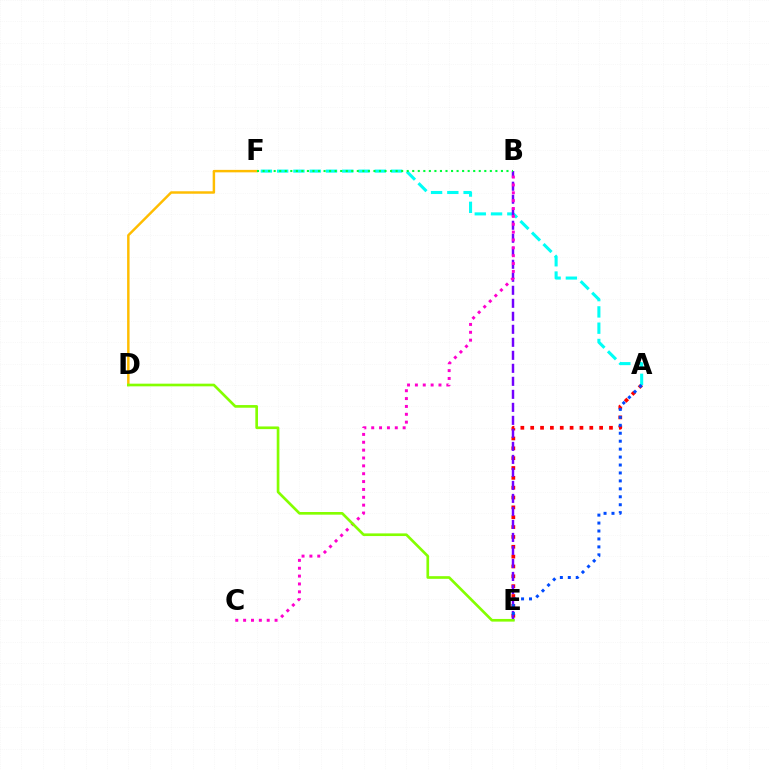{('A', 'E'): [{'color': '#ff0000', 'line_style': 'dotted', 'thickness': 2.68}, {'color': '#004bff', 'line_style': 'dotted', 'thickness': 2.16}], ('A', 'F'): [{'color': '#00fff6', 'line_style': 'dashed', 'thickness': 2.21}], ('D', 'F'): [{'color': '#ffbd00', 'line_style': 'solid', 'thickness': 1.77}], ('B', 'E'): [{'color': '#7200ff', 'line_style': 'dashed', 'thickness': 1.77}], ('B', 'F'): [{'color': '#00ff39', 'line_style': 'dotted', 'thickness': 1.51}], ('B', 'C'): [{'color': '#ff00cf', 'line_style': 'dotted', 'thickness': 2.14}], ('D', 'E'): [{'color': '#84ff00', 'line_style': 'solid', 'thickness': 1.92}]}